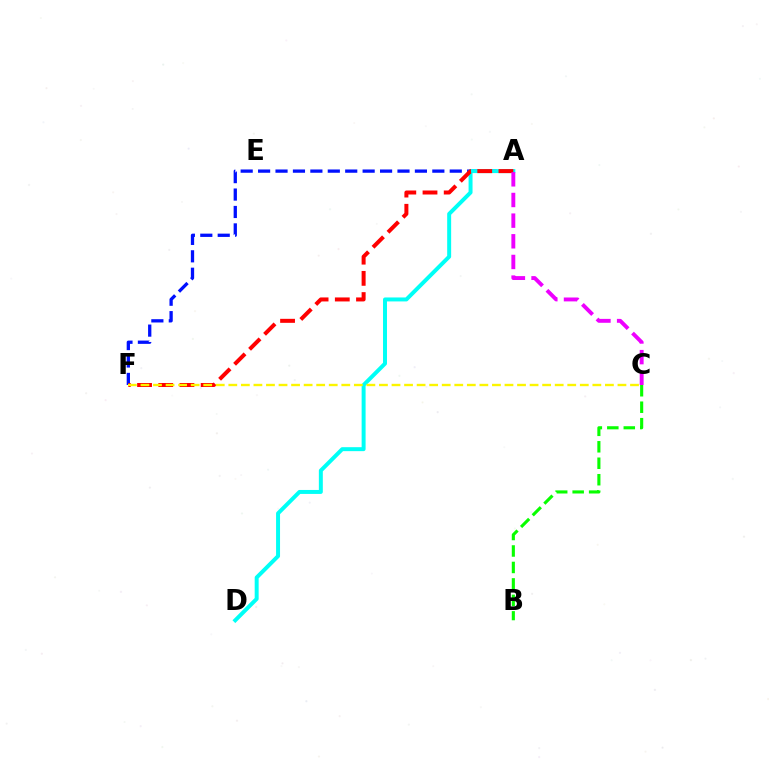{('A', 'F'): [{'color': '#0010ff', 'line_style': 'dashed', 'thickness': 2.37}, {'color': '#ff0000', 'line_style': 'dashed', 'thickness': 2.88}], ('B', 'C'): [{'color': '#08ff00', 'line_style': 'dashed', 'thickness': 2.24}], ('A', 'D'): [{'color': '#00fff6', 'line_style': 'solid', 'thickness': 2.86}], ('C', 'F'): [{'color': '#fcf500', 'line_style': 'dashed', 'thickness': 1.71}], ('A', 'C'): [{'color': '#ee00ff', 'line_style': 'dashed', 'thickness': 2.81}]}